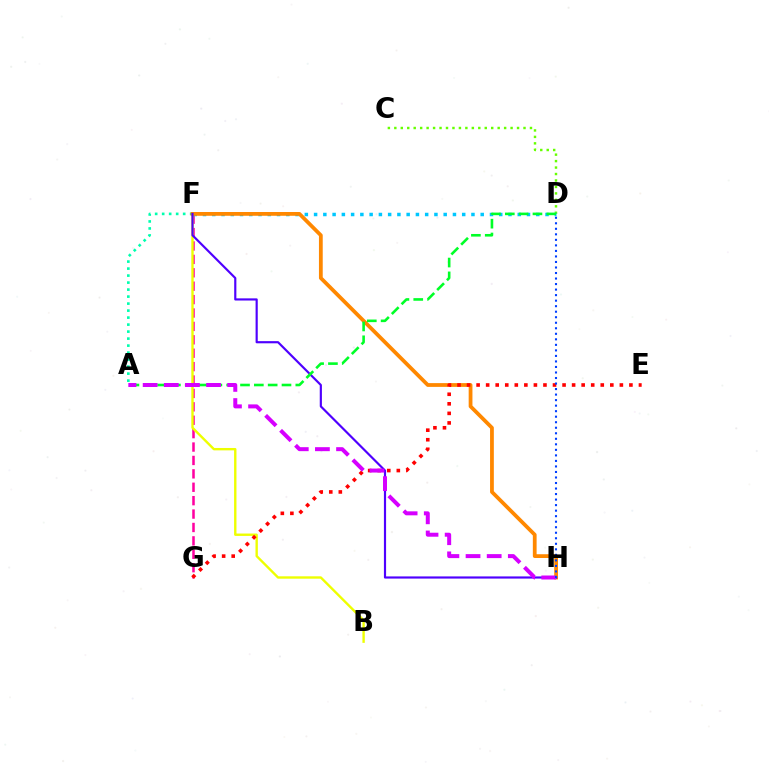{('A', 'F'): [{'color': '#00ffaf', 'line_style': 'dotted', 'thickness': 1.9}], ('C', 'D'): [{'color': '#66ff00', 'line_style': 'dotted', 'thickness': 1.75}], ('F', 'G'): [{'color': '#ff00a0', 'line_style': 'dashed', 'thickness': 1.82}], ('B', 'F'): [{'color': '#eeff00', 'line_style': 'solid', 'thickness': 1.72}], ('D', 'F'): [{'color': '#00c7ff', 'line_style': 'dotted', 'thickness': 2.52}], ('F', 'H'): [{'color': '#ff8800', 'line_style': 'solid', 'thickness': 2.72}, {'color': '#4f00ff', 'line_style': 'solid', 'thickness': 1.56}], ('E', 'G'): [{'color': '#ff0000', 'line_style': 'dotted', 'thickness': 2.59}], ('A', 'D'): [{'color': '#00ff27', 'line_style': 'dashed', 'thickness': 1.88}], ('A', 'H'): [{'color': '#d600ff', 'line_style': 'dashed', 'thickness': 2.87}], ('D', 'H'): [{'color': '#003fff', 'line_style': 'dotted', 'thickness': 1.5}]}